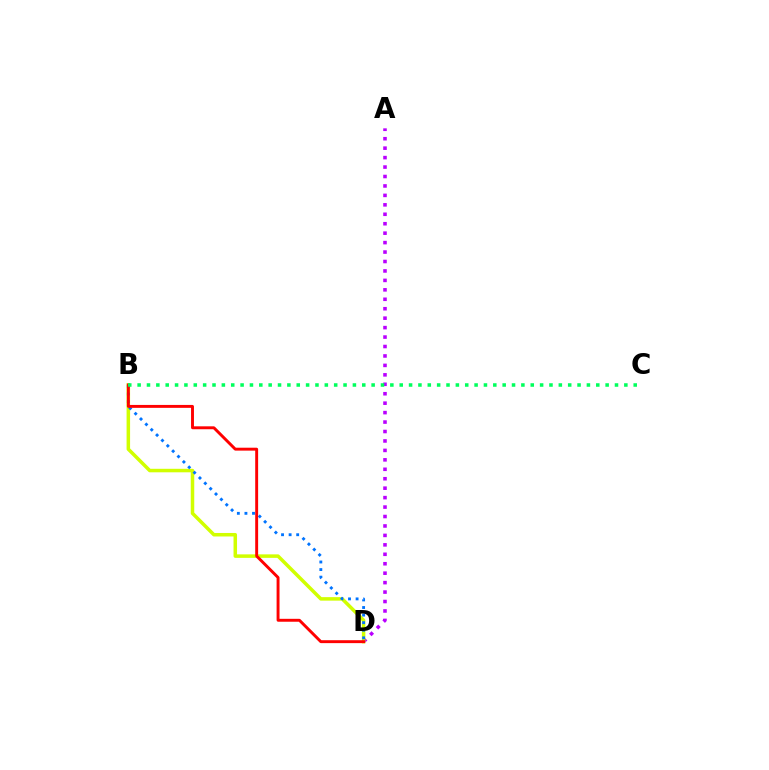{('A', 'D'): [{'color': '#b900ff', 'line_style': 'dotted', 'thickness': 2.57}], ('B', 'D'): [{'color': '#d1ff00', 'line_style': 'solid', 'thickness': 2.53}, {'color': '#0074ff', 'line_style': 'dotted', 'thickness': 2.06}, {'color': '#ff0000', 'line_style': 'solid', 'thickness': 2.1}], ('B', 'C'): [{'color': '#00ff5c', 'line_style': 'dotted', 'thickness': 2.54}]}